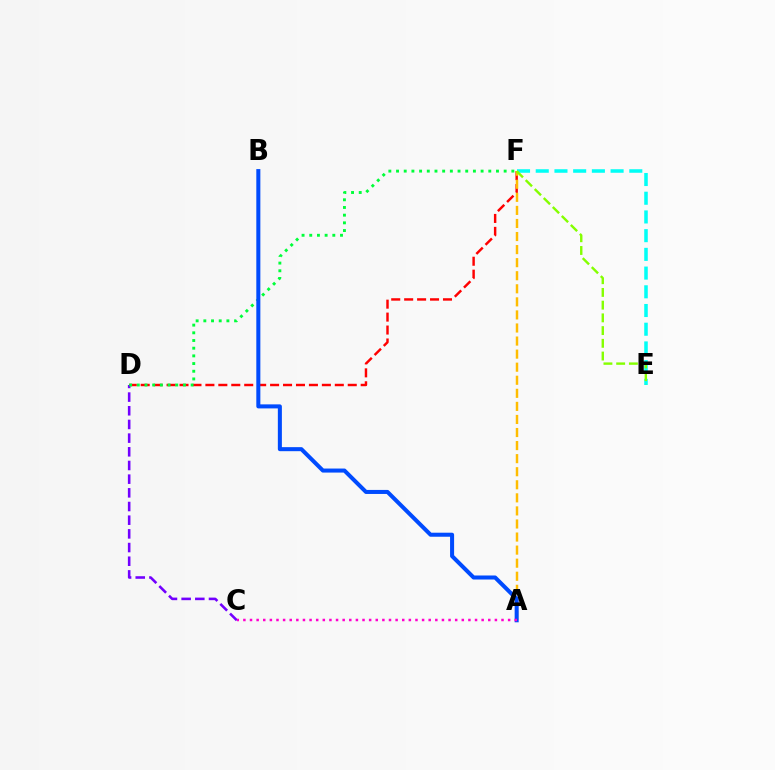{('D', 'F'): [{'color': '#ff0000', 'line_style': 'dashed', 'thickness': 1.76}, {'color': '#00ff39', 'line_style': 'dotted', 'thickness': 2.09}], ('C', 'D'): [{'color': '#7200ff', 'line_style': 'dashed', 'thickness': 1.86}], ('E', 'F'): [{'color': '#00fff6', 'line_style': 'dashed', 'thickness': 2.54}, {'color': '#84ff00', 'line_style': 'dashed', 'thickness': 1.73}], ('A', 'F'): [{'color': '#ffbd00', 'line_style': 'dashed', 'thickness': 1.77}], ('A', 'B'): [{'color': '#004bff', 'line_style': 'solid', 'thickness': 2.9}], ('A', 'C'): [{'color': '#ff00cf', 'line_style': 'dotted', 'thickness': 1.8}]}